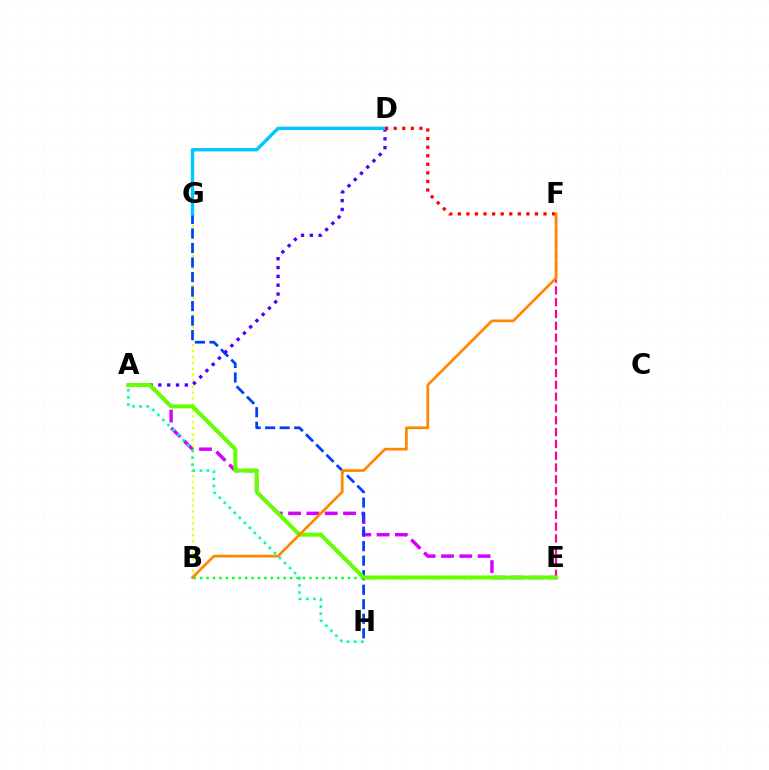{('A', 'E'): [{'color': '#d600ff', 'line_style': 'dashed', 'thickness': 2.49}, {'color': '#66ff00', 'line_style': 'solid', 'thickness': 2.88}], ('B', 'G'): [{'color': '#eeff00', 'line_style': 'dotted', 'thickness': 1.61}], ('G', 'H'): [{'color': '#003fff', 'line_style': 'dashed', 'thickness': 1.97}], ('E', 'F'): [{'color': '#ff00a0', 'line_style': 'dashed', 'thickness': 1.6}], ('A', 'H'): [{'color': '#00ffaf', 'line_style': 'dotted', 'thickness': 1.93}], ('A', 'D'): [{'color': '#4f00ff', 'line_style': 'dotted', 'thickness': 2.4}], ('B', 'E'): [{'color': '#00ff27', 'line_style': 'dotted', 'thickness': 1.75}], ('D', 'G'): [{'color': '#00c7ff', 'line_style': 'solid', 'thickness': 2.43}], ('D', 'F'): [{'color': '#ff0000', 'line_style': 'dotted', 'thickness': 2.33}], ('B', 'F'): [{'color': '#ff8800', 'line_style': 'solid', 'thickness': 1.96}]}